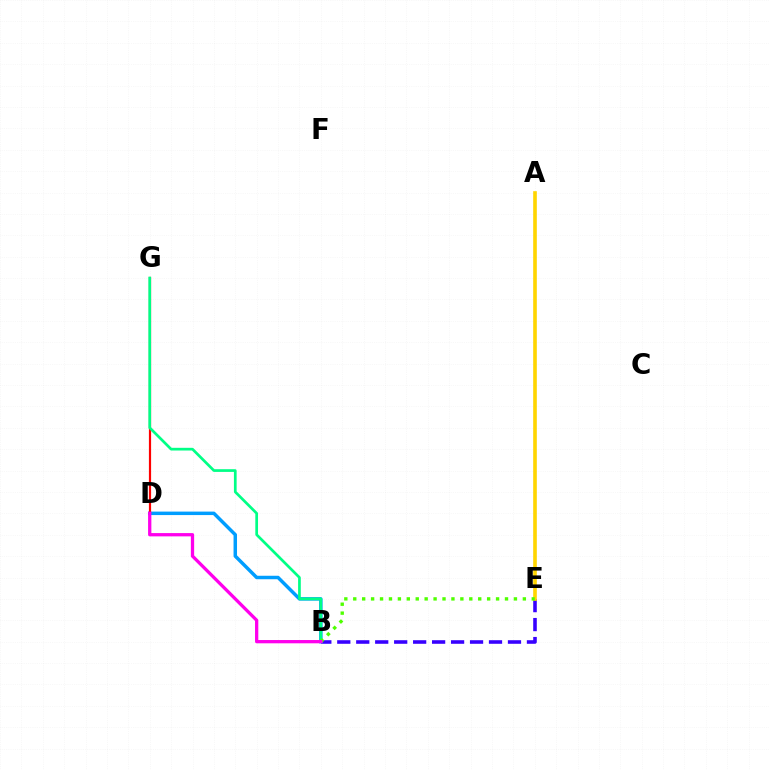{('B', 'E'): [{'color': '#3700ff', 'line_style': 'dashed', 'thickness': 2.58}, {'color': '#4fff00', 'line_style': 'dotted', 'thickness': 2.43}], ('B', 'D'): [{'color': '#009eff', 'line_style': 'solid', 'thickness': 2.5}, {'color': '#ff00ed', 'line_style': 'solid', 'thickness': 2.36}], ('A', 'E'): [{'color': '#ffd500', 'line_style': 'solid', 'thickness': 2.62}], ('D', 'G'): [{'color': '#ff0000', 'line_style': 'solid', 'thickness': 1.58}], ('B', 'G'): [{'color': '#00ff86', 'line_style': 'solid', 'thickness': 1.95}]}